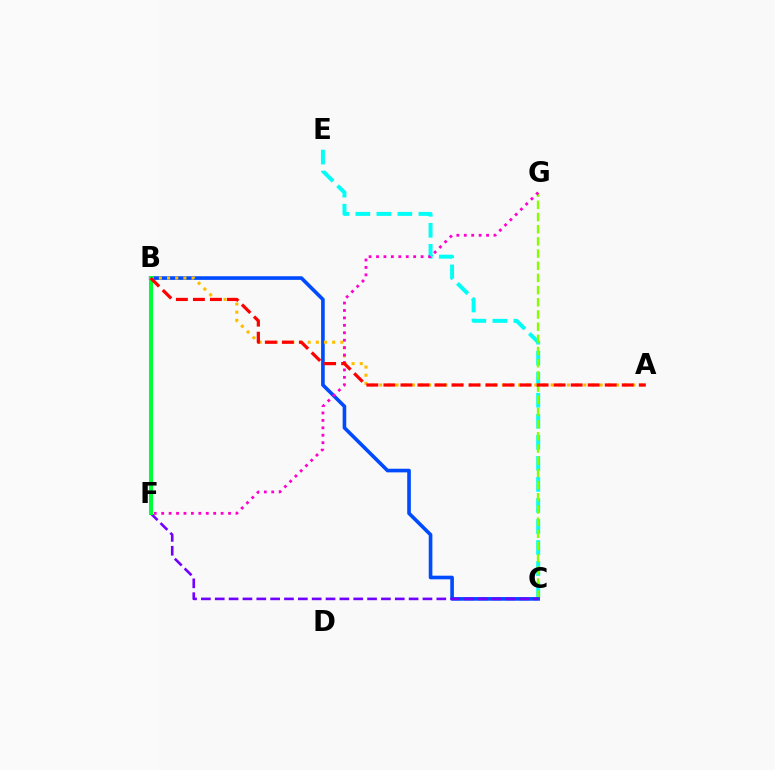{('C', 'E'): [{'color': '#00fff6', 'line_style': 'dashed', 'thickness': 2.86}], ('C', 'G'): [{'color': '#84ff00', 'line_style': 'dashed', 'thickness': 1.66}], ('B', 'C'): [{'color': '#004bff', 'line_style': 'solid', 'thickness': 2.61}], ('C', 'F'): [{'color': '#7200ff', 'line_style': 'dashed', 'thickness': 1.88}], ('A', 'B'): [{'color': '#ffbd00', 'line_style': 'dotted', 'thickness': 2.22}, {'color': '#ff0000', 'line_style': 'dashed', 'thickness': 2.31}], ('B', 'F'): [{'color': '#00ff39', 'line_style': 'solid', 'thickness': 2.91}], ('F', 'G'): [{'color': '#ff00cf', 'line_style': 'dotted', 'thickness': 2.02}]}